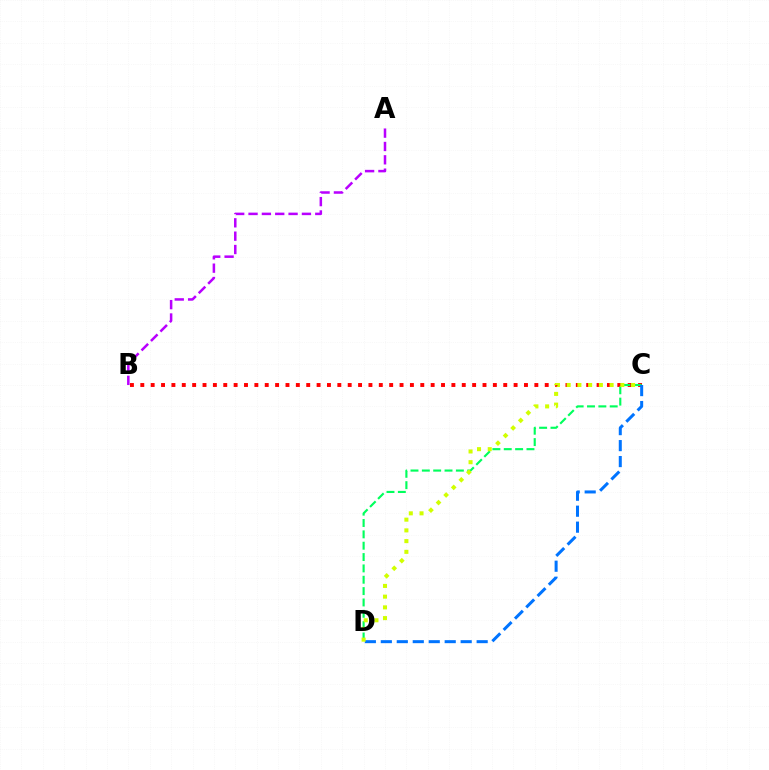{('B', 'C'): [{'color': '#ff0000', 'line_style': 'dotted', 'thickness': 2.82}], ('C', 'D'): [{'color': '#00ff5c', 'line_style': 'dashed', 'thickness': 1.54}, {'color': '#0074ff', 'line_style': 'dashed', 'thickness': 2.17}, {'color': '#d1ff00', 'line_style': 'dotted', 'thickness': 2.92}], ('A', 'B'): [{'color': '#b900ff', 'line_style': 'dashed', 'thickness': 1.81}]}